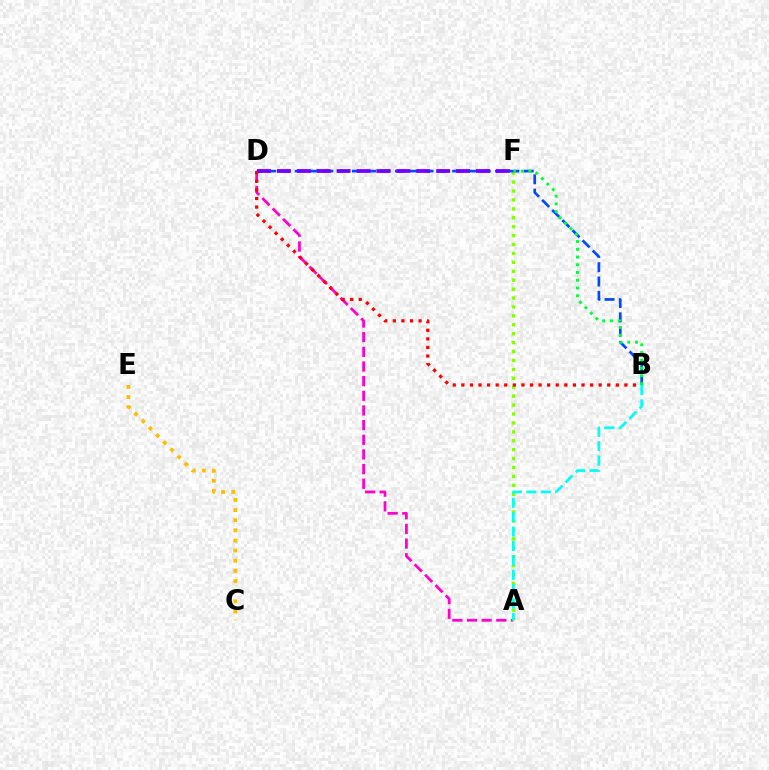{('A', 'D'): [{'color': '#ff00cf', 'line_style': 'dashed', 'thickness': 1.99}], ('A', 'F'): [{'color': '#84ff00', 'line_style': 'dotted', 'thickness': 2.42}], ('C', 'E'): [{'color': '#ffbd00', 'line_style': 'dotted', 'thickness': 2.75}], ('B', 'D'): [{'color': '#004bff', 'line_style': 'dashed', 'thickness': 1.94}, {'color': '#ff0000', 'line_style': 'dotted', 'thickness': 2.33}], ('D', 'F'): [{'color': '#7200ff', 'line_style': 'dashed', 'thickness': 2.71}], ('B', 'F'): [{'color': '#00ff39', 'line_style': 'dotted', 'thickness': 2.1}], ('A', 'B'): [{'color': '#00fff6', 'line_style': 'dashed', 'thickness': 1.96}]}